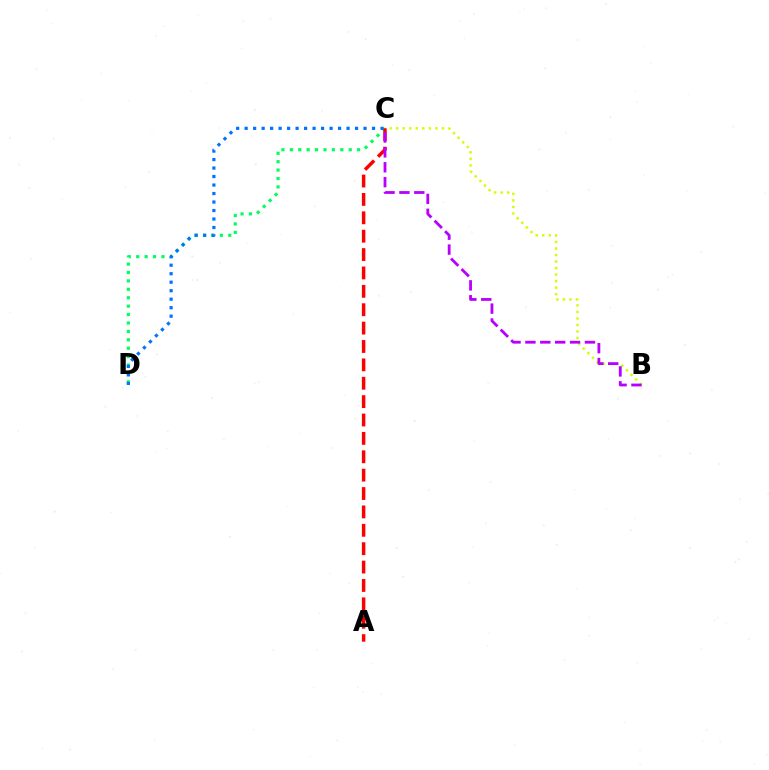{('B', 'C'): [{'color': '#d1ff00', 'line_style': 'dotted', 'thickness': 1.77}, {'color': '#b900ff', 'line_style': 'dashed', 'thickness': 2.02}], ('C', 'D'): [{'color': '#00ff5c', 'line_style': 'dotted', 'thickness': 2.29}, {'color': '#0074ff', 'line_style': 'dotted', 'thickness': 2.31}], ('A', 'C'): [{'color': '#ff0000', 'line_style': 'dashed', 'thickness': 2.5}]}